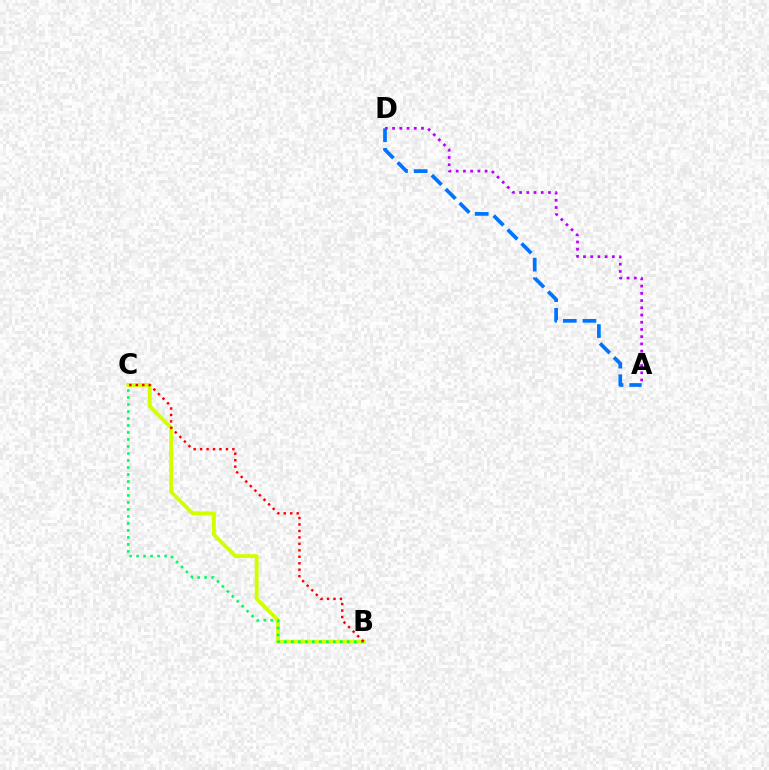{('A', 'D'): [{'color': '#0074ff', 'line_style': 'dashed', 'thickness': 2.67}, {'color': '#b900ff', 'line_style': 'dotted', 'thickness': 1.96}], ('B', 'C'): [{'color': '#d1ff00', 'line_style': 'solid', 'thickness': 2.78}, {'color': '#00ff5c', 'line_style': 'dotted', 'thickness': 1.9}, {'color': '#ff0000', 'line_style': 'dotted', 'thickness': 1.76}]}